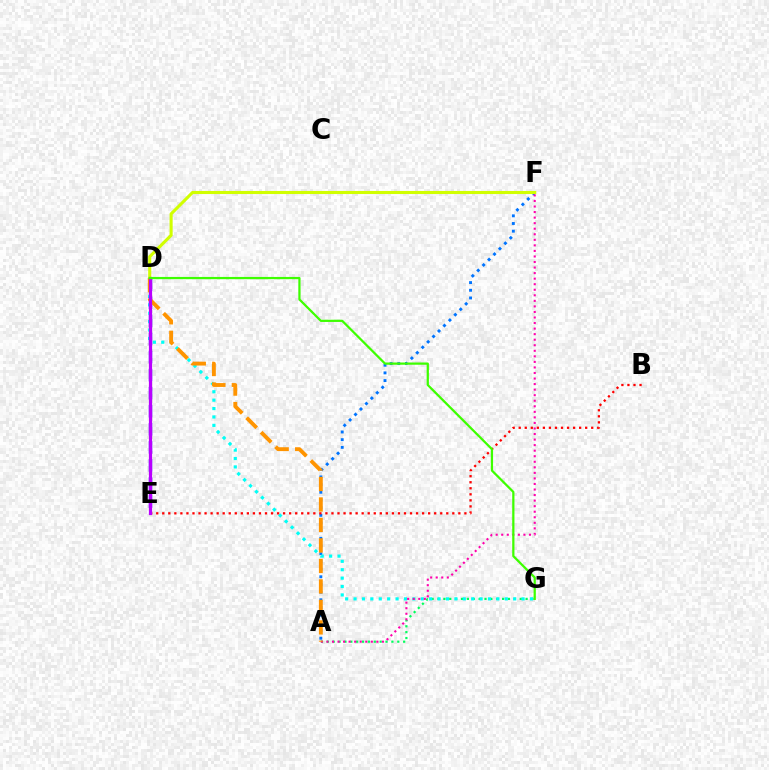{('A', 'G'): [{'color': '#00ff5c', 'line_style': 'dotted', 'thickness': 1.6}], ('A', 'F'): [{'color': '#0074ff', 'line_style': 'dotted', 'thickness': 2.09}, {'color': '#ff00ac', 'line_style': 'dotted', 'thickness': 1.51}], ('D', 'G'): [{'color': '#00fff6', 'line_style': 'dotted', 'thickness': 2.28}, {'color': '#3dff00', 'line_style': 'solid', 'thickness': 1.61}], ('D', 'F'): [{'color': '#d1ff00', 'line_style': 'solid', 'thickness': 2.22}], ('D', 'E'): [{'color': '#2500ff', 'line_style': 'dashed', 'thickness': 2.45}, {'color': '#b900ff', 'line_style': 'solid', 'thickness': 2.31}], ('A', 'D'): [{'color': '#ff9400', 'line_style': 'dashed', 'thickness': 2.78}], ('B', 'E'): [{'color': '#ff0000', 'line_style': 'dotted', 'thickness': 1.64}]}